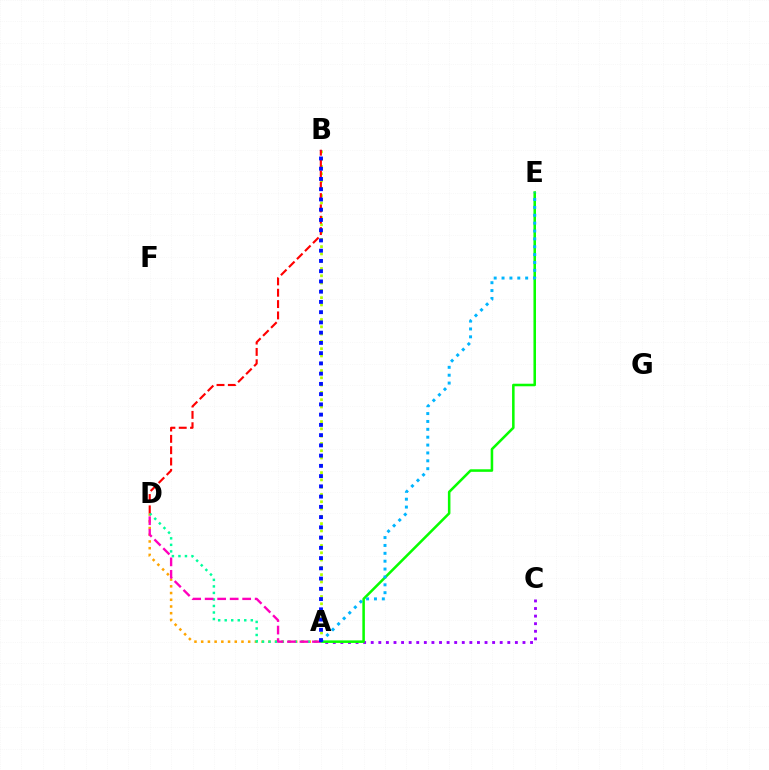{('A', 'C'): [{'color': '#9b00ff', 'line_style': 'dotted', 'thickness': 2.06}], ('A', 'E'): [{'color': '#08ff00', 'line_style': 'solid', 'thickness': 1.83}, {'color': '#00b5ff', 'line_style': 'dotted', 'thickness': 2.14}], ('A', 'D'): [{'color': '#ffa500', 'line_style': 'dotted', 'thickness': 1.82}, {'color': '#00ff9d', 'line_style': 'dotted', 'thickness': 1.77}, {'color': '#ff00bd', 'line_style': 'dashed', 'thickness': 1.7}], ('A', 'B'): [{'color': '#b3ff00', 'line_style': 'dotted', 'thickness': 1.98}, {'color': '#0010ff', 'line_style': 'dotted', 'thickness': 2.78}], ('B', 'D'): [{'color': '#ff0000', 'line_style': 'dashed', 'thickness': 1.54}]}